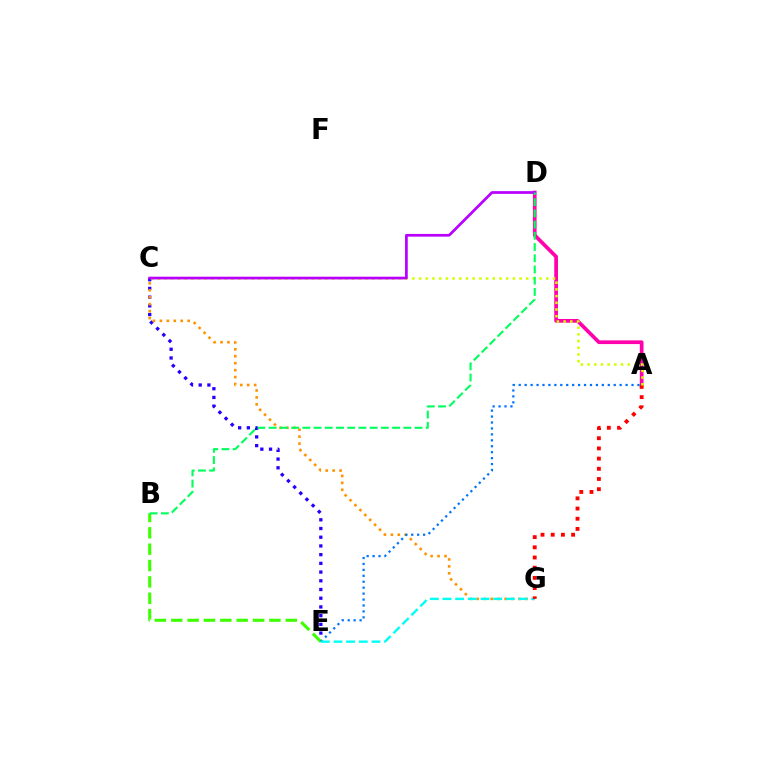{('C', 'E'): [{'color': '#2500ff', 'line_style': 'dotted', 'thickness': 2.37}], ('C', 'G'): [{'color': '#ff9400', 'line_style': 'dotted', 'thickness': 1.89}], ('A', 'D'): [{'color': '#ff00ac', 'line_style': 'solid', 'thickness': 2.67}], ('B', 'E'): [{'color': '#3dff00', 'line_style': 'dashed', 'thickness': 2.22}], ('A', 'E'): [{'color': '#0074ff', 'line_style': 'dotted', 'thickness': 1.61}], ('E', 'G'): [{'color': '#00fff6', 'line_style': 'dashed', 'thickness': 1.72}], ('A', 'G'): [{'color': '#ff0000', 'line_style': 'dotted', 'thickness': 2.77}], ('A', 'C'): [{'color': '#d1ff00', 'line_style': 'dotted', 'thickness': 1.82}], ('C', 'D'): [{'color': '#b900ff', 'line_style': 'solid', 'thickness': 1.96}], ('B', 'D'): [{'color': '#00ff5c', 'line_style': 'dashed', 'thickness': 1.52}]}